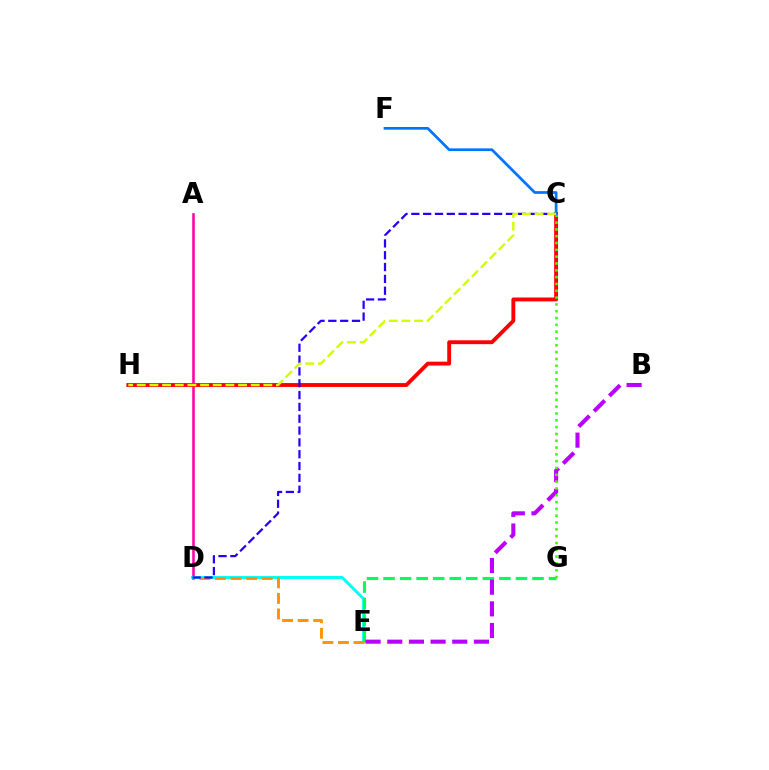{('A', 'D'): [{'color': '#ff00ac', 'line_style': 'solid', 'thickness': 1.85}], ('D', 'E'): [{'color': '#00fff6', 'line_style': 'solid', 'thickness': 2.11}, {'color': '#ff9400', 'line_style': 'dashed', 'thickness': 2.12}], ('E', 'G'): [{'color': '#00ff5c', 'line_style': 'dashed', 'thickness': 2.25}], ('B', 'E'): [{'color': '#b900ff', 'line_style': 'dashed', 'thickness': 2.94}], ('C', 'H'): [{'color': '#ff0000', 'line_style': 'solid', 'thickness': 2.78}, {'color': '#d1ff00', 'line_style': 'dashed', 'thickness': 1.72}], ('C', 'D'): [{'color': '#2500ff', 'line_style': 'dashed', 'thickness': 1.61}], ('C', 'G'): [{'color': '#3dff00', 'line_style': 'dotted', 'thickness': 1.85}], ('C', 'F'): [{'color': '#0074ff', 'line_style': 'solid', 'thickness': 1.96}]}